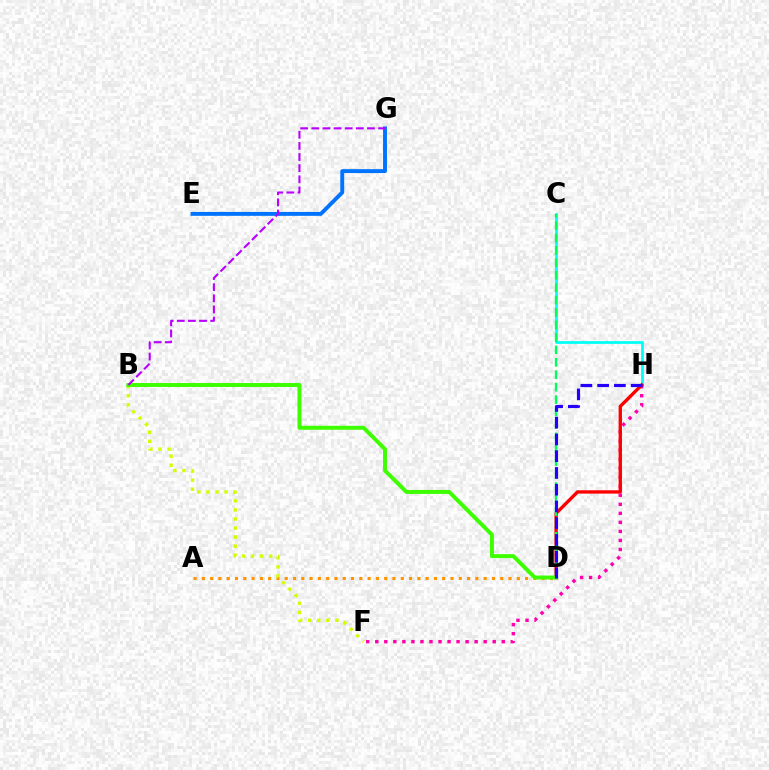{('A', 'D'): [{'color': '#ff9400', 'line_style': 'dotted', 'thickness': 2.25}], ('B', 'F'): [{'color': '#d1ff00', 'line_style': 'dotted', 'thickness': 2.46}], ('E', 'G'): [{'color': '#0074ff', 'line_style': 'solid', 'thickness': 2.81}], ('C', 'H'): [{'color': '#00fff6', 'line_style': 'solid', 'thickness': 1.98}], ('F', 'H'): [{'color': '#ff00ac', 'line_style': 'dotted', 'thickness': 2.45}], ('D', 'H'): [{'color': '#ff0000', 'line_style': 'solid', 'thickness': 2.41}, {'color': '#2500ff', 'line_style': 'dashed', 'thickness': 2.28}], ('C', 'D'): [{'color': '#00ff5c', 'line_style': 'dashed', 'thickness': 1.69}], ('B', 'D'): [{'color': '#3dff00', 'line_style': 'solid', 'thickness': 2.85}], ('B', 'G'): [{'color': '#b900ff', 'line_style': 'dashed', 'thickness': 1.51}]}